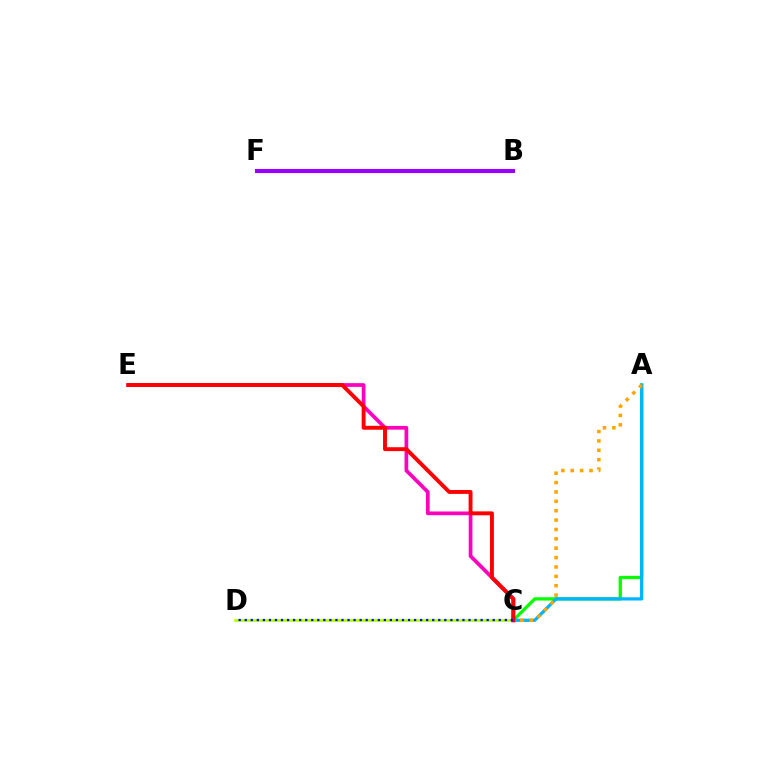{('C', 'D'): [{'color': '#b3ff00', 'line_style': 'solid', 'thickness': 1.94}, {'color': '#0010ff', 'line_style': 'dotted', 'thickness': 1.64}], ('A', 'C'): [{'color': '#08ff00', 'line_style': 'solid', 'thickness': 2.37}, {'color': '#00b5ff', 'line_style': 'solid', 'thickness': 2.34}, {'color': '#ffa500', 'line_style': 'dotted', 'thickness': 2.55}], ('C', 'E'): [{'color': '#ff00bd', 'line_style': 'solid', 'thickness': 2.68}, {'color': '#ff0000', 'line_style': 'solid', 'thickness': 2.81}], ('B', 'F'): [{'color': '#00ff9d', 'line_style': 'dotted', 'thickness': 1.54}, {'color': '#9b00ff', 'line_style': 'solid', 'thickness': 2.94}]}